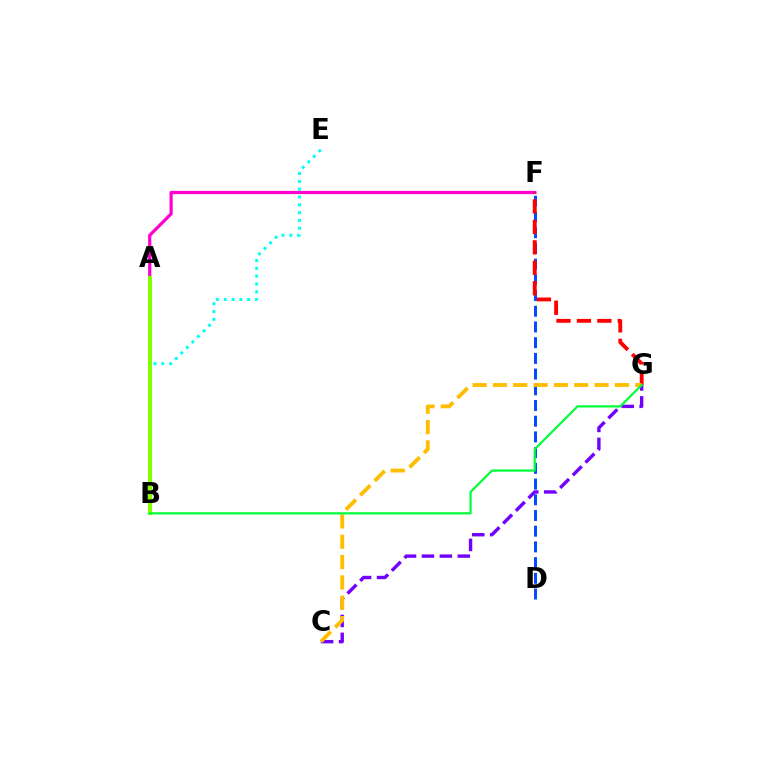{('D', 'F'): [{'color': '#004bff', 'line_style': 'dashed', 'thickness': 2.13}], ('B', 'E'): [{'color': '#00fff6', 'line_style': 'dotted', 'thickness': 2.12}], ('C', 'G'): [{'color': '#7200ff', 'line_style': 'dashed', 'thickness': 2.44}, {'color': '#ffbd00', 'line_style': 'dashed', 'thickness': 2.76}], ('A', 'F'): [{'color': '#ff00cf', 'line_style': 'solid', 'thickness': 2.31}], ('F', 'G'): [{'color': '#ff0000', 'line_style': 'dashed', 'thickness': 2.78}], ('A', 'B'): [{'color': '#84ff00', 'line_style': 'solid', 'thickness': 2.94}], ('B', 'G'): [{'color': '#00ff39', 'line_style': 'solid', 'thickness': 1.59}]}